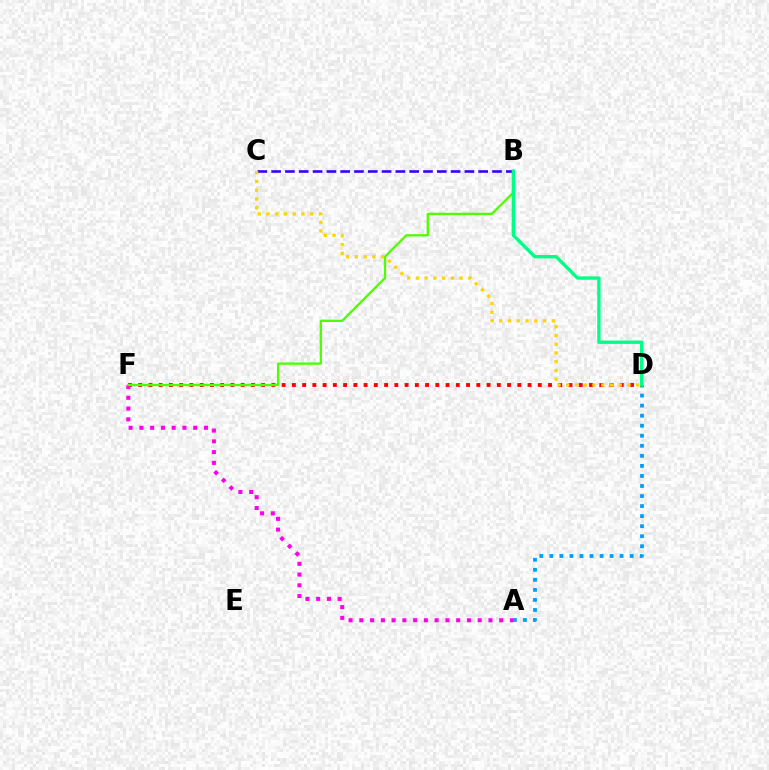{('A', 'D'): [{'color': '#009eff', 'line_style': 'dotted', 'thickness': 2.73}], ('D', 'F'): [{'color': '#ff0000', 'line_style': 'dotted', 'thickness': 2.78}], ('A', 'F'): [{'color': '#ff00ed', 'line_style': 'dotted', 'thickness': 2.92}], ('B', 'F'): [{'color': '#4fff00', 'line_style': 'solid', 'thickness': 1.66}], ('B', 'C'): [{'color': '#3700ff', 'line_style': 'dashed', 'thickness': 1.88}], ('B', 'D'): [{'color': '#00ff86', 'line_style': 'solid', 'thickness': 2.42}], ('C', 'D'): [{'color': '#ffd500', 'line_style': 'dotted', 'thickness': 2.38}]}